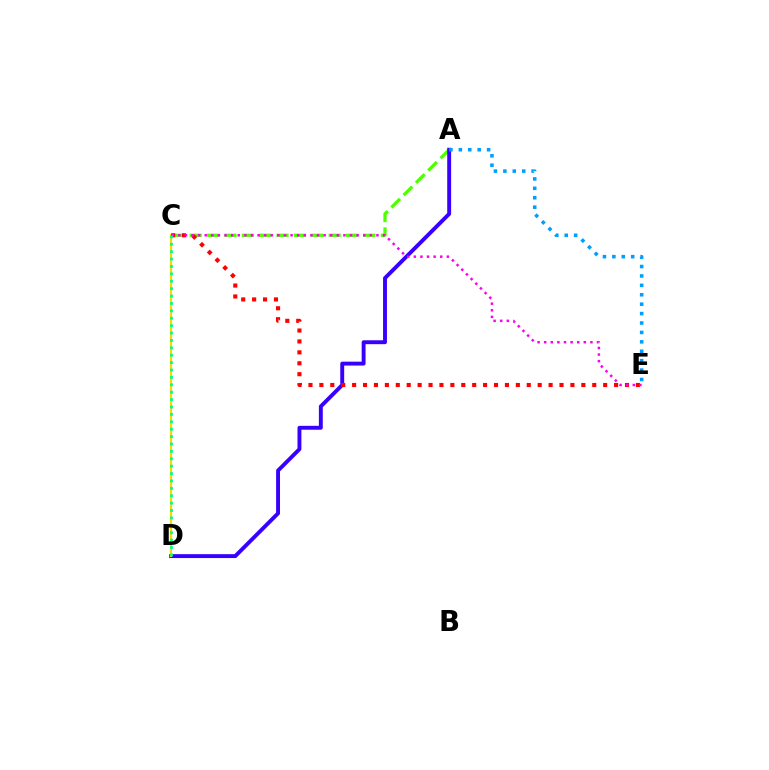{('A', 'C'): [{'color': '#4fff00', 'line_style': 'dashed', 'thickness': 2.36}], ('A', 'D'): [{'color': '#3700ff', 'line_style': 'solid', 'thickness': 2.81}], ('C', 'D'): [{'color': '#ffd500', 'line_style': 'solid', 'thickness': 1.58}, {'color': '#00ff86', 'line_style': 'dotted', 'thickness': 2.01}], ('C', 'E'): [{'color': '#ff0000', 'line_style': 'dotted', 'thickness': 2.97}, {'color': '#ff00ed', 'line_style': 'dotted', 'thickness': 1.79}], ('A', 'E'): [{'color': '#009eff', 'line_style': 'dotted', 'thickness': 2.56}]}